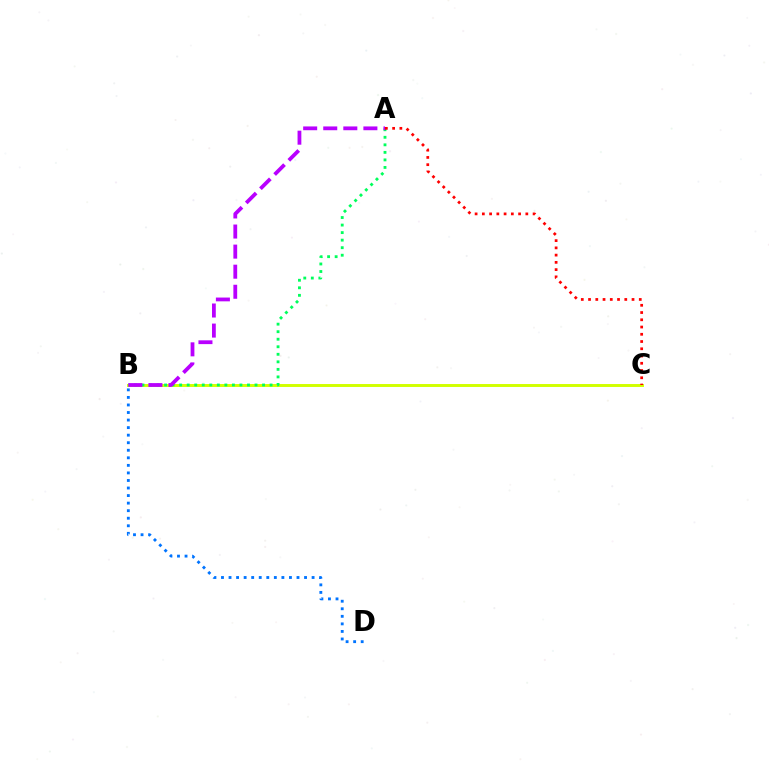{('B', 'C'): [{'color': '#d1ff00', 'line_style': 'solid', 'thickness': 2.11}], ('A', 'B'): [{'color': '#00ff5c', 'line_style': 'dotted', 'thickness': 2.05}, {'color': '#b900ff', 'line_style': 'dashed', 'thickness': 2.73}], ('B', 'D'): [{'color': '#0074ff', 'line_style': 'dotted', 'thickness': 2.05}], ('A', 'C'): [{'color': '#ff0000', 'line_style': 'dotted', 'thickness': 1.97}]}